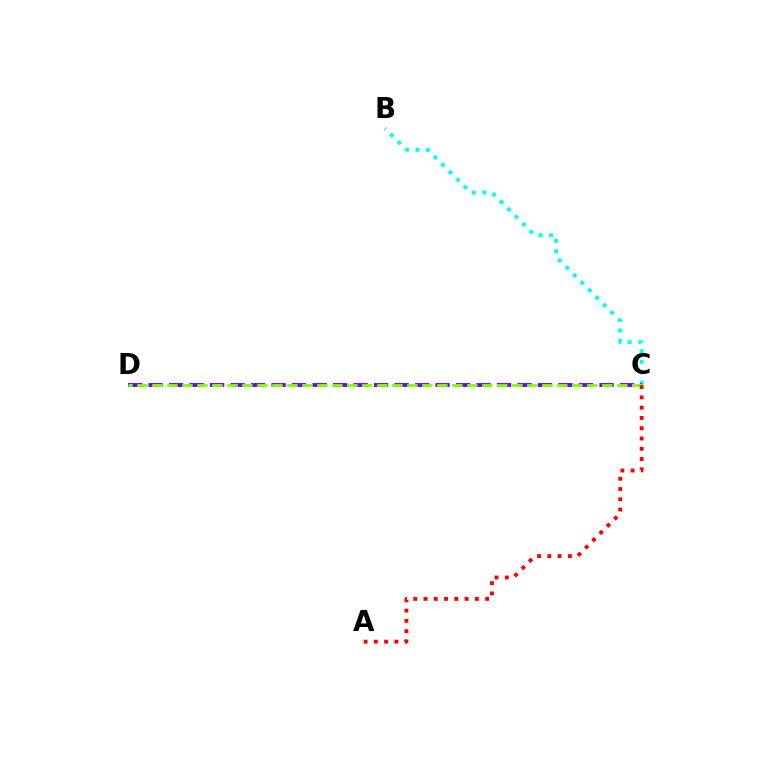{('B', 'C'): [{'color': '#00fff6', 'line_style': 'dotted', 'thickness': 2.87}], ('C', 'D'): [{'color': '#7200ff', 'line_style': 'dashed', 'thickness': 2.78}, {'color': '#84ff00', 'line_style': 'dashed', 'thickness': 2.04}], ('A', 'C'): [{'color': '#ff0000', 'line_style': 'dotted', 'thickness': 2.79}]}